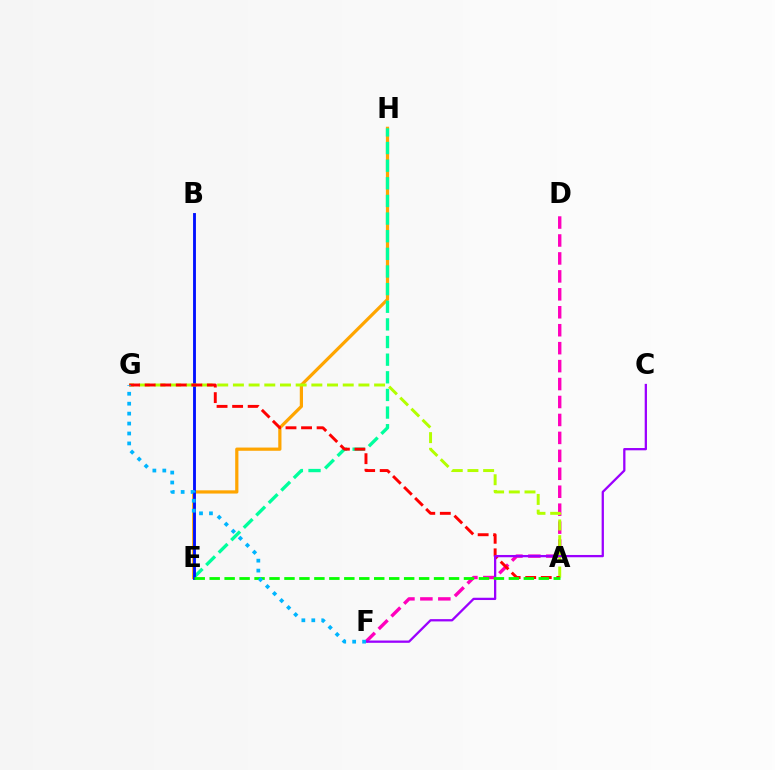{('D', 'F'): [{'color': '#ff00bd', 'line_style': 'dashed', 'thickness': 2.44}], ('E', 'H'): [{'color': '#ffa500', 'line_style': 'solid', 'thickness': 2.32}, {'color': '#00ff9d', 'line_style': 'dashed', 'thickness': 2.4}], ('B', 'E'): [{'color': '#0010ff', 'line_style': 'solid', 'thickness': 2.06}], ('A', 'G'): [{'color': '#b3ff00', 'line_style': 'dashed', 'thickness': 2.13}, {'color': '#ff0000', 'line_style': 'dashed', 'thickness': 2.11}], ('C', 'F'): [{'color': '#9b00ff', 'line_style': 'solid', 'thickness': 1.64}], ('A', 'E'): [{'color': '#08ff00', 'line_style': 'dashed', 'thickness': 2.03}], ('F', 'G'): [{'color': '#00b5ff', 'line_style': 'dotted', 'thickness': 2.7}]}